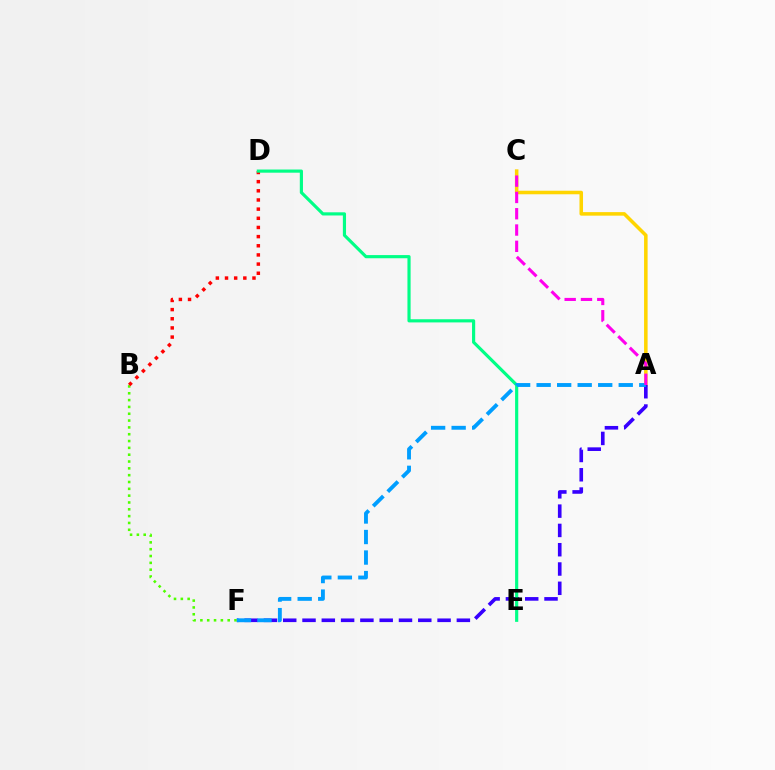{('A', 'C'): [{'color': '#ffd500', 'line_style': 'solid', 'thickness': 2.55}, {'color': '#ff00ed', 'line_style': 'dashed', 'thickness': 2.21}], ('A', 'F'): [{'color': '#3700ff', 'line_style': 'dashed', 'thickness': 2.62}, {'color': '#009eff', 'line_style': 'dashed', 'thickness': 2.79}], ('B', 'F'): [{'color': '#4fff00', 'line_style': 'dotted', 'thickness': 1.85}], ('B', 'D'): [{'color': '#ff0000', 'line_style': 'dotted', 'thickness': 2.49}], ('D', 'E'): [{'color': '#00ff86', 'line_style': 'solid', 'thickness': 2.28}]}